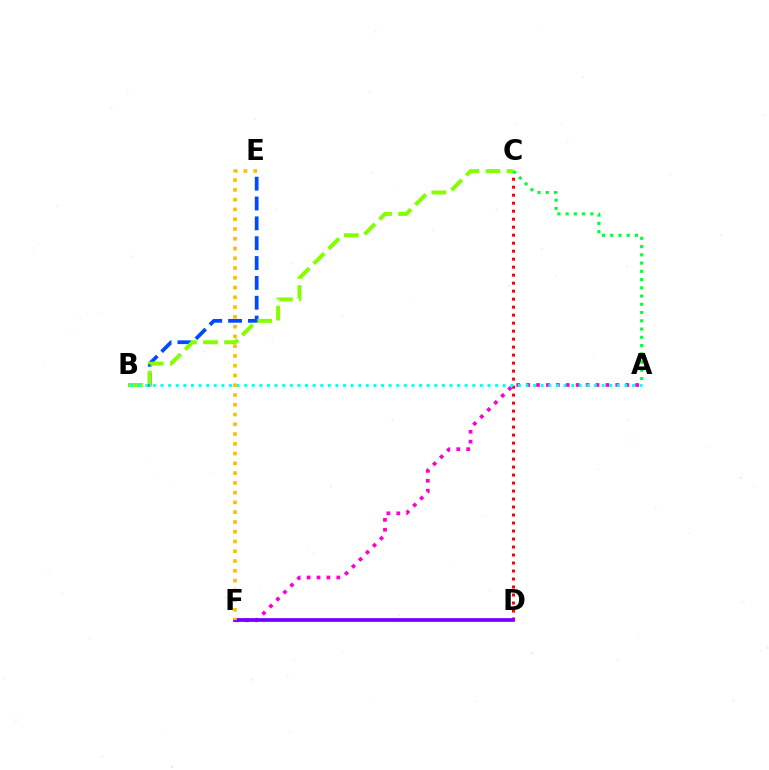{('B', 'E'): [{'color': '#004bff', 'line_style': 'dashed', 'thickness': 2.7}], ('C', 'D'): [{'color': '#ff0000', 'line_style': 'dotted', 'thickness': 2.17}], ('A', 'F'): [{'color': '#ff00cf', 'line_style': 'dotted', 'thickness': 2.69}], ('B', 'C'): [{'color': '#84ff00', 'line_style': 'dashed', 'thickness': 2.86}], ('D', 'F'): [{'color': '#7200ff', 'line_style': 'solid', 'thickness': 2.68}], ('A', 'B'): [{'color': '#00fff6', 'line_style': 'dotted', 'thickness': 2.07}], ('A', 'C'): [{'color': '#00ff39', 'line_style': 'dotted', 'thickness': 2.24}], ('E', 'F'): [{'color': '#ffbd00', 'line_style': 'dotted', 'thickness': 2.65}]}